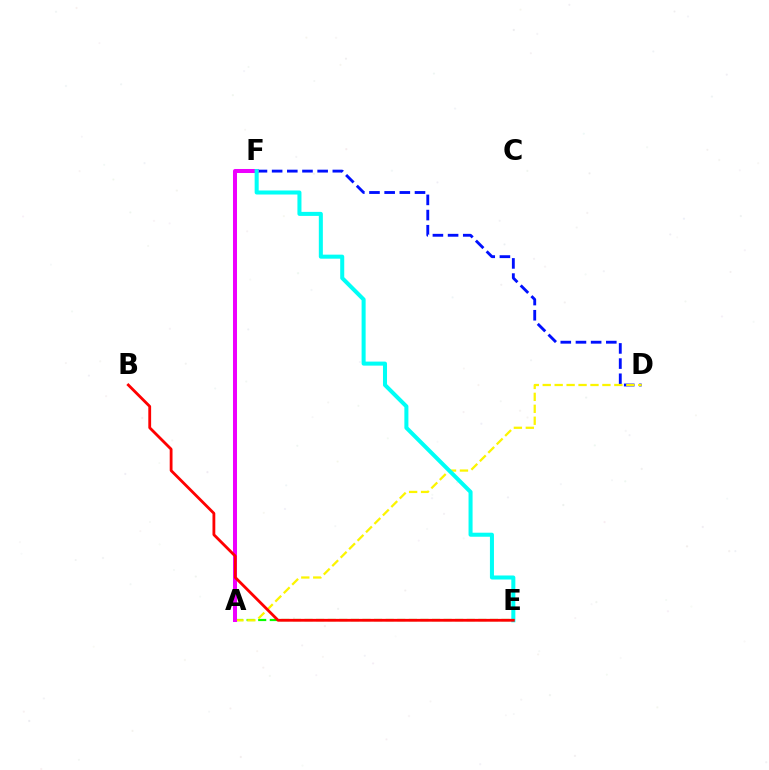{('A', 'E'): [{'color': '#08ff00', 'line_style': 'dashed', 'thickness': 1.57}], ('D', 'F'): [{'color': '#0010ff', 'line_style': 'dashed', 'thickness': 2.06}], ('A', 'D'): [{'color': '#fcf500', 'line_style': 'dashed', 'thickness': 1.62}], ('A', 'F'): [{'color': '#ee00ff', 'line_style': 'solid', 'thickness': 2.89}], ('E', 'F'): [{'color': '#00fff6', 'line_style': 'solid', 'thickness': 2.9}], ('B', 'E'): [{'color': '#ff0000', 'line_style': 'solid', 'thickness': 2.02}]}